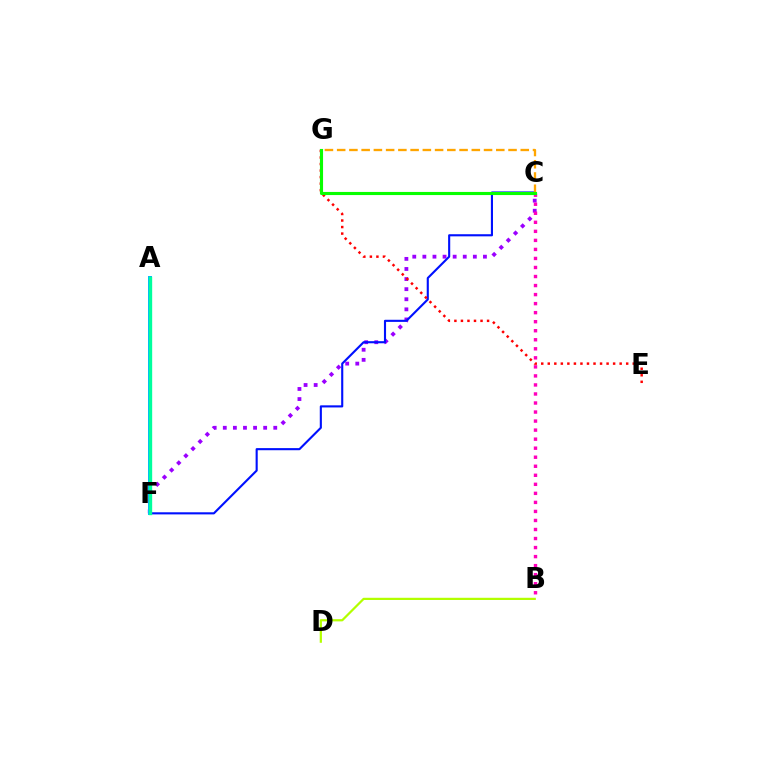{('B', 'D'): [{'color': '#b3ff00', 'line_style': 'solid', 'thickness': 1.6}], ('C', 'F'): [{'color': '#9b00ff', 'line_style': 'dotted', 'thickness': 2.74}, {'color': '#0010ff', 'line_style': 'solid', 'thickness': 1.52}], ('B', 'C'): [{'color': '#ff00bd', 'line_style': 'dotted', 'thickness': 2.45}], ('A', 'F'): [{'color': '#00b5ff', 'line_style': 'solid', 'thickness': 2.85}, {'color': '#00ff9d', 'line_style': 'solid', 'thickness': 2.41}], ('E', 'G'): [{'color': '#ff0000', 'line_style': 'dotted', 'thickness': 1.78}], ('C', 'G'): [{'color': '#ffa500', 'line_style': 'dashed', 'thickness': 1.66}, {'color': '#08ff00', 'line_style': 'solid', 'thickness': 2.24}]}